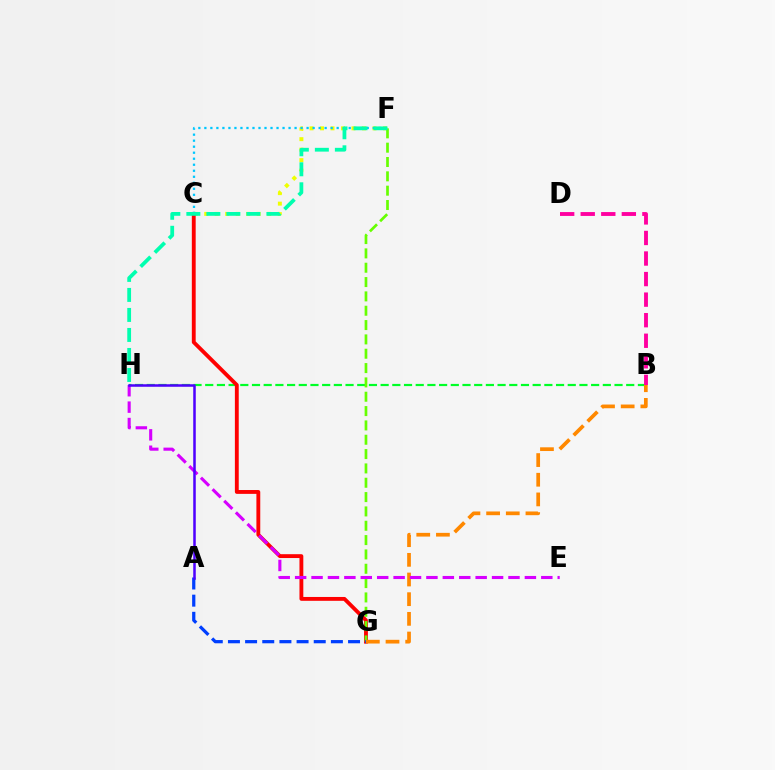{('B', 'H'): [{'color': '#00ff27', 'line_style': 'dashed', 'thickness': 1.59}], ('C', 'F'): [{'color': '#eeff00', 'line_style': 'dotted', 'thickness': 2.85}, {'color': '#00c7ff', 'line_style': 'dotted', 'thickness': 1.63}], ('C', 'G'): [{'color': '#ff0000', 'line_style': 'solid', 'thickness': 2.77}], ('B', 'D'): [{'color': '#ff00a0', 'line_style': 'dashed', 'thickness': 2.79}], ('F', 'G'): [{'color': '#66ff00', 'line_style': 'dashed', 'thickness': 1.95}], ('F', 'H'): [{'color': '#00ffaf', 'line_style': 'dashed', 'thickness': 2.72}], ('A', 'G'): [{'color': '#003fff', 'line_style': 'dashed', 'thickness': 2.33}], ('B', 'G'): [{'color': '#ff8800', 'line_style': 'dashed', 'thickness': 2.67}], ('E', 'H'): [{'color': '#d600ff', 'line_style': 'dashed', 'thickness': 2.23}], ('A', 'H'): [{'color': '#4f00ff', 'line_style': 'solid', 'thickness': 1.82}]}